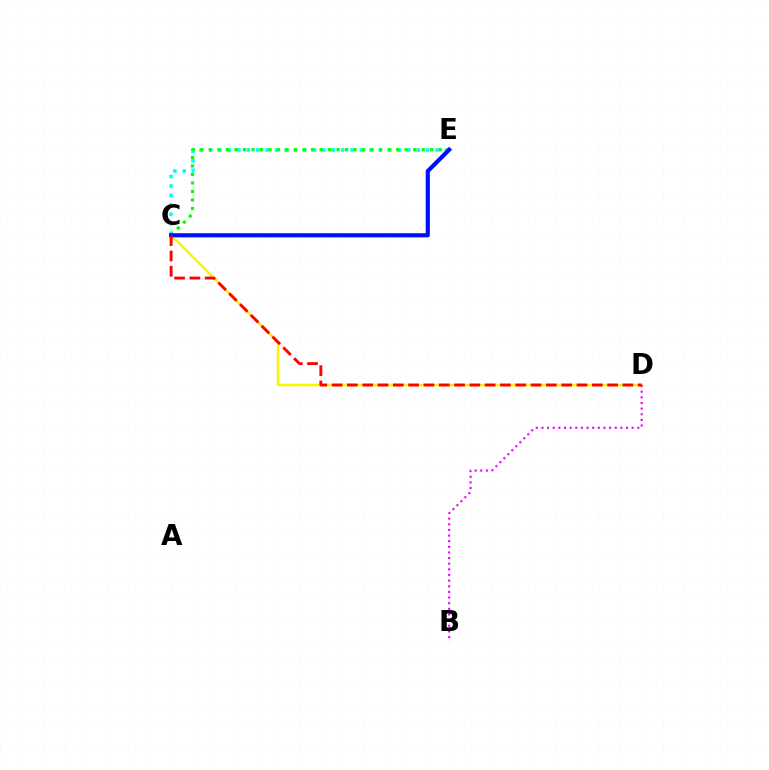{('C', 'E'): [{'color': '#00fff6', 'line_style': 'dotted', 'thickness': 2.56}, {'color': '#08ff00', 'line_style': 'dotted', 'thickness': 2.31}, {'color': '#0010ff', 'line_style': 'solid', 'thickness': 2.98}], ('C', 'D'): [{'color': '#fcf500', 'line_style': 'solid', 'thickness': 1.82}, {'color': '#ff0000', 'line_style': 'dashed', 'thickness': 2.08}], ('B', 'D'): [{'color': '#ee00ff', 'line_style': 'dotted', 'thickness': 1.53}]}